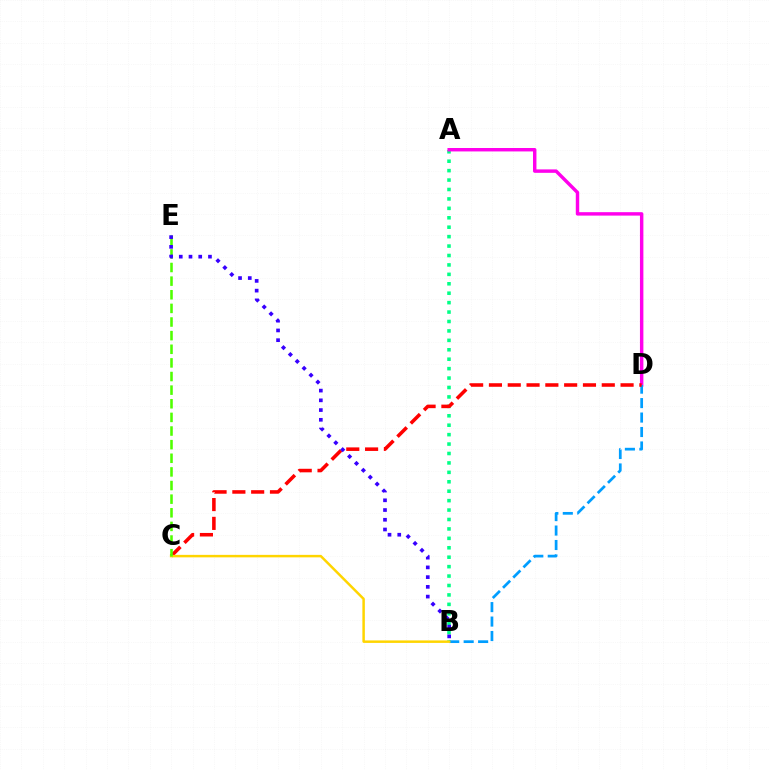{('A', 'B'): [{'color': '#00ff86', 'line_style': 'dotted', 'thickness': 2.56}], ('A', 'D'): [{'color': '#ff00ed', 'line_style': 'solid', 'thickness': 2.47}], ('B', 'D'): [{'color': '#009eff', 'line_style': 'dashed', 'thickness': 1.96}], ('C', 'D'): [{'color': '#ff0000', 'line_style': 'dashed', 'thickness': 2.55}], ('B', 'C'): [{'color': '#ffd500', 'line_style': 'solid', 'thickness': 1.79}], ('C', 'E'): [{'color': '#4fff00', 'line_style': 'dashed', 'thickness': 1.85}], ('B', 'E'): [{'color': '#3700ff', 'line_style': 'dotted', 'thickness': 2.64}]}